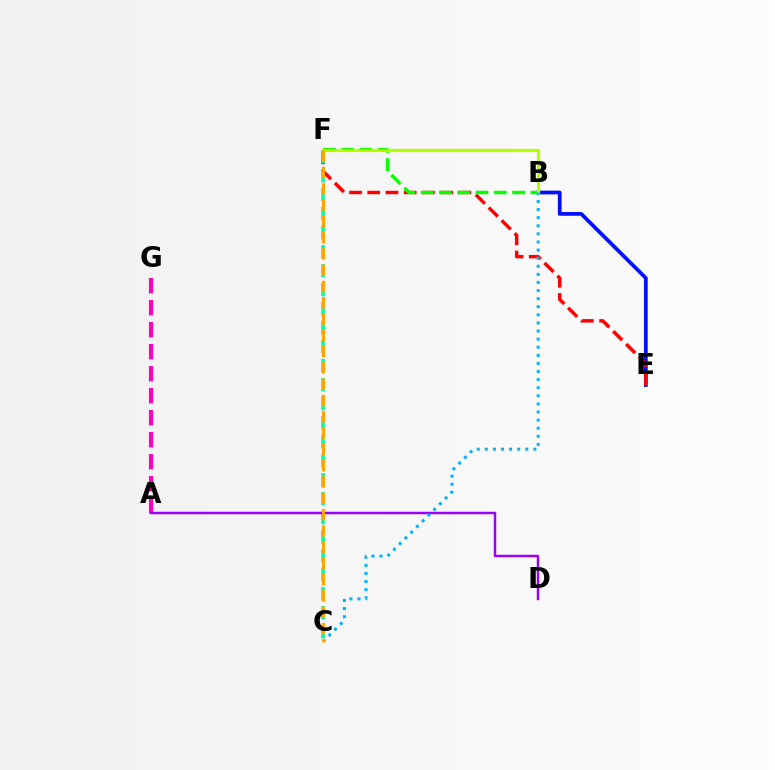{('B', 'E'): [{'color': '#0010ff', 'line_style': 'solid', 'thickness': 2.7}], ('E', 'F'): [{'color': '#ff0000', 'line_style': 'dashed', 'thickness': 2.48}], ('A', 'G'): [{'color': '#ff00bd', 'line_style': 'dashed', 'thickness': 2.99}], ('B', 'F'): [{'color': '#08ff00', 'line_style': 'dashed', 'thickness': 2.48}, {'color': '#b3ff00', 'line_style': 'solid', 'thickness': 2.3}], ('C', 'F'): [{'color': '#00ff9d', 'line_style': 'dashed', 'thickness': 2.58}, {'color': '#ffa500', 'line_style': 'dashed', 'thickness': 2.21}], ('A', 'D'): [{'color': '#9b00ff', 'line_style': 'solid', 'thickness': 1.78}], ('B', 'C'): [{'color': '#00b5ff', 'line_style': 'dotted', 'thickness': 2.2}]}